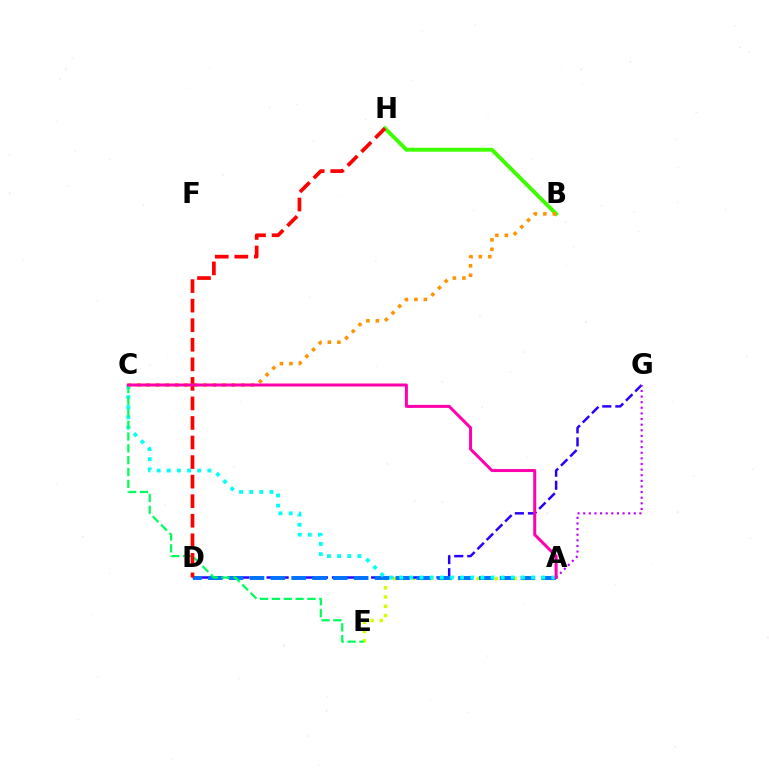{('A', 'E'): [{'color': '#d1ff00', 'line_style': 'dotted', 'thickness': 2.51}], ('B', 'H'): [{'color': '#3dff00', 'line_style': 'solid', 'thickness': 2.81}], ('D', 'G'): [{'color': '#2500ff', 'line_style': 'dashed', 'thickness': 1.77}], ('A', 'D'): [{'color': '#0074ff', 'line_style': 'dashed', 'thickness': 2.83}], ('A', 'C'): [{'color': '#00fff6', 'line_style': 'dotted', 'thickness': 2.76}, {'color': '#ff00ac', 'line_style': 'solid', 'thickness': 2.16}], ('C', 'E'): [{'color': '#00ff5c', 'line_style': 'dashed', 'thickness': 1.61}], ('A', 'G'): [{'color': '#b900ff', 'line_style': 'dotted', 'thickness': 1.53}], ('B', 'C'): [{'color': '#ff9400', 'line_style': 'dotted', 'thickness': 2.57}], ('D', 'H'): [{'color': '#ff0000', 'line_style': 'dashed', 'thickness': 2.66}]}